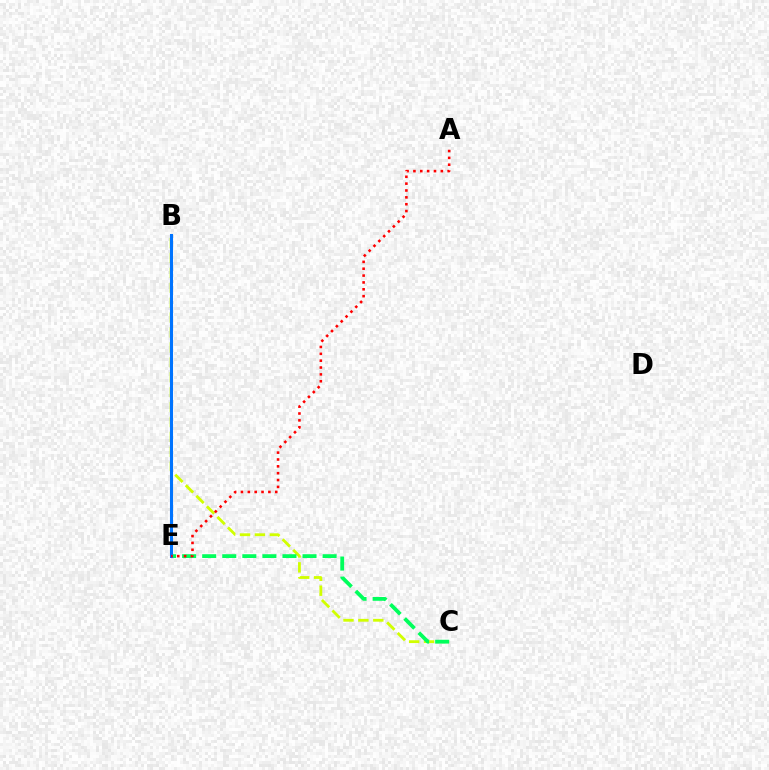{('B', 'E'): [{'color': '#b900ff', 'line_style': 'dotted', 'thickness': 1.93}, {'color': '#0074ff', 'line_style': 'solid', 'thickness': 2.21}], ('B', 'C'): [{'color': '#d1ff00', 'line_style': 'dashed', 'thickness': 2.02}], ('C', 'E'): [{'color': '#00ff5c', 'line_style': 'dashed', 'thickness': 2.73}], ('A', 'E'): [{'color': '#ff0000', 'line_style': 'dotted', 'thickness': 1.86}]}